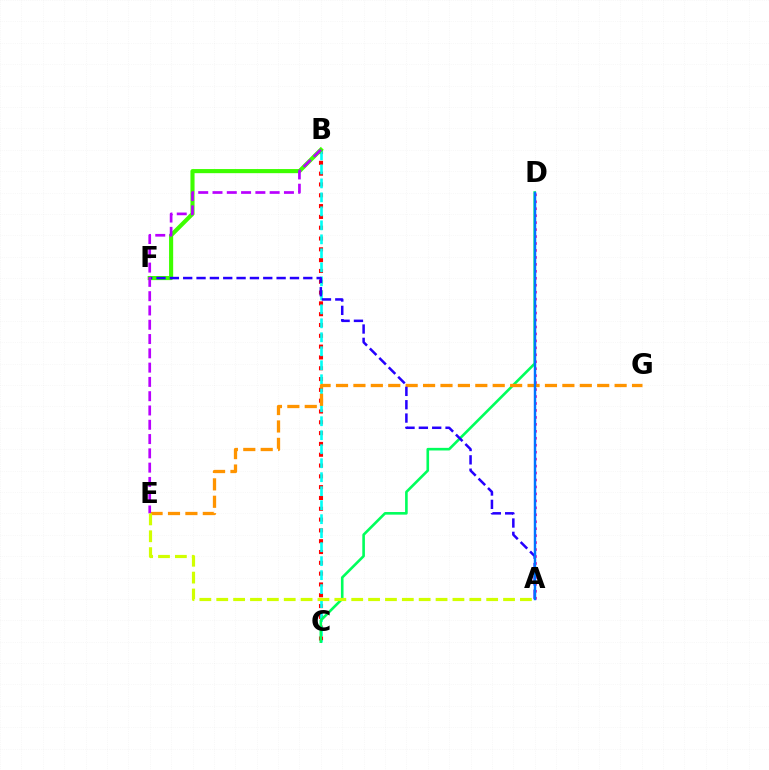{('B', 'C'): [{'color': '#ff0000', 'line_style': 'dotted', 'thickness': 2.94}, {'color': '#00fff6', 'line_style': 'dashed', 'thickness': 1.9}], ('C', 'D'): [{'color': '#00ff5c', 'line_style': 'solid', 'thickness': 1.88}], ('B', 'F'): [{'color': '#3dff00', 'line_style': 'solid', 'thickness': 2.96}], ('A', 'D'): [{'color': '#ff00ac', 'line_style': 'dotted', 'thickness': 1.89}, {'color': '#0074ff', 'line_style': 'solid', 'thickness': 1.76}], ('E', 'G'): [{'color': '#ff9400', 'line_style': 'dashed', 'thickness': 2.37}], ('A', 'F'): [{'color': '#2500ff', 'line_style': 'dashed', 'thickness': 1.81}], ('B', 'E'): [{'color': '#b900ff', 'line_style': 'dashed', 'thickness': 1.94}], ('A', 'E'): [{'color': '#d1ff00', 'line_style': 'dashed', 'thickness': 2.29}]}